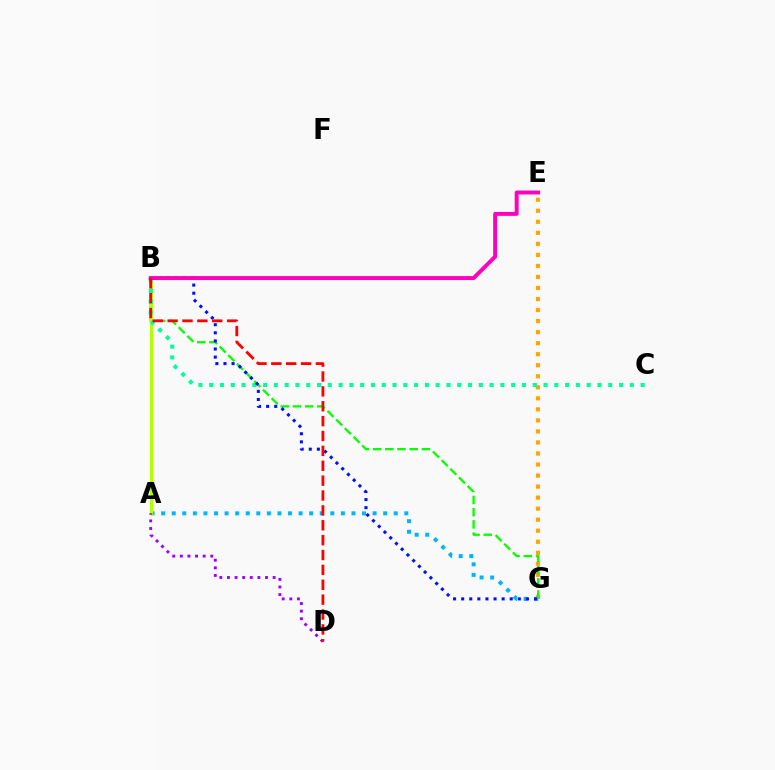{('E', 'G'): [{'color': '#ffa500', 'line_style': 'dotted', 'thickness': 3.0}], ('A', 'G'): [{'color': '#00b5ff', 'line_style': 'dotted', 'thickness': 2.87}], ('B', 'G'): [{'color': '#08ff00', 'line_style': 'dashed', 'thickness': 1.66}, {'color': '#0010ff', 'line_style': 'dotted', 'thickness': 2.2}], ('A', 'B'): [{'color': '#b3ff00', 'line_style': 'solid', 'thickness': 2.25}], ('B', 'C'): [{'color': '#00ff9d', 'line_style': 'dotted', 'thickness': 2.93}], ('A', 'D'): [{'color': '#9b00ff', 'line_style': 'dotted', 'thickness': 2.07}], ('B', 'E'): [{'color': '#ff00bd', 'line_style': 'solid', 'thickness': 2.83}], ('B', 'D'): [{'color': '#ff0000', 'line_style': 'dashed', 'thickness': 2.02}]}